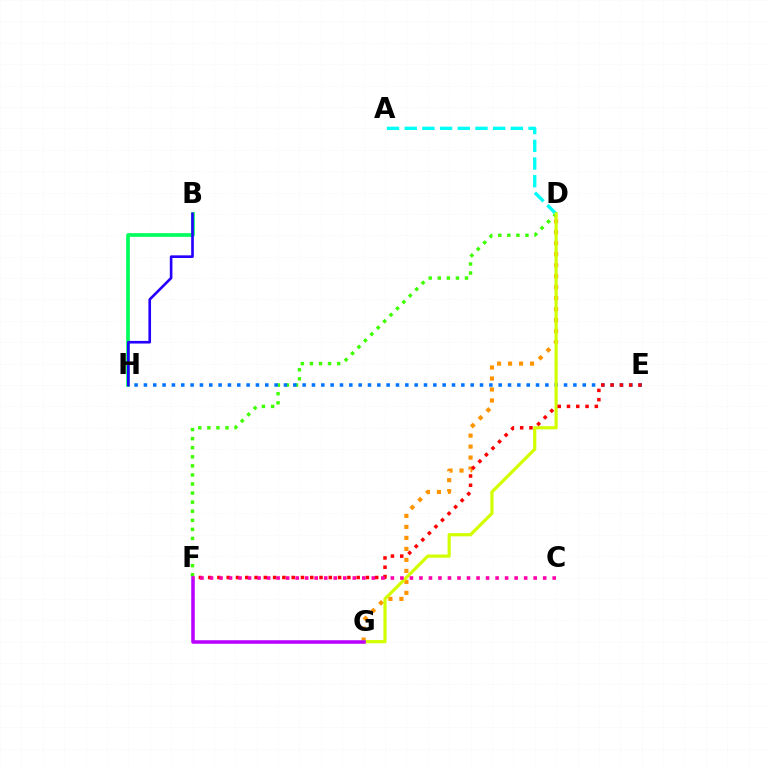{('B', 'H'): [{'color': '#00ff5c', 'line_style': 'solid', 'thickness': 2.64}, {'color': '#2500ff', 'line_style': 'solid', 'thickness': 1.9}], ('D', 'F'): [{'color': '#3dff00', 'line_style': 'dotted', 'thickness': 2.46}], ('A', 'D'): [{'color': '#00fff6', 'line_style': 'dashed', 'thickness': 2.4}], ('E', 'H'): [{'color': '#0074ff', 'line_style': 'dotted', 'thickness': 2.54}], ('D', 'G'): [{'color': '#ff9400', 'line_style': 'dotted', 'thickness': 2.99}, {'color': '#d1ff00', 'line_style': 'solid', 'thickness': 2.29}], ('E', 'F'): [{'color': '#ff0000', 'line_style': 'dotted', 'thickness': 2.52}], ('F', 'G'): [{'color': '#b900ff', 'line_style': 'solid', 'thickness': 2.54}], ('C', 'F'): [{'color': '#ff00ac', 'line_style': 'dotted', 'thickness': 2.59}]}